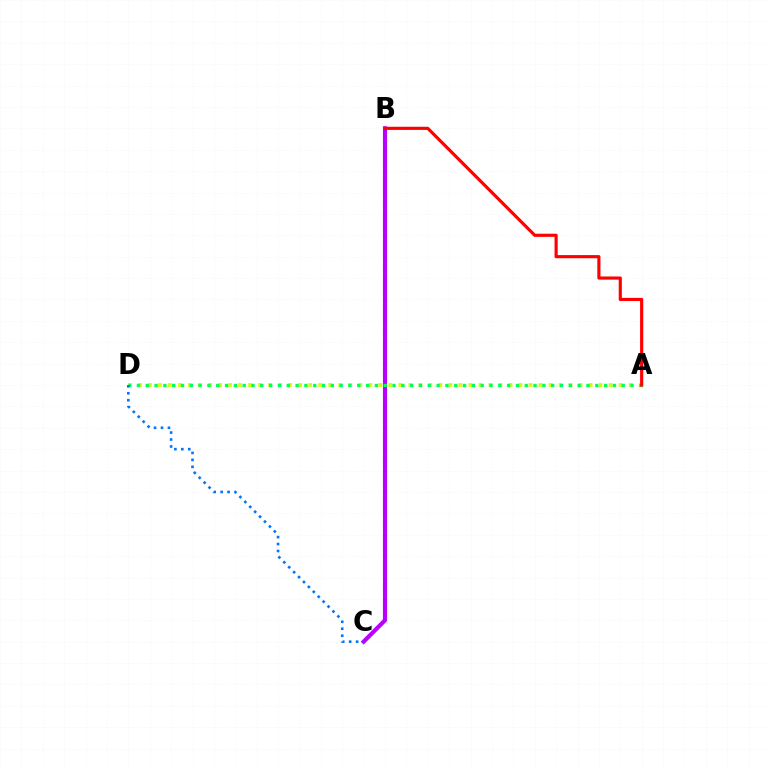{('A', 'D'): [{'color': '#d1ff00', 'line_style': 'dotted', 'thickness': 2.72}, {'color': '#00ff5c', 'line_style': 'dotted', 'thickness': 2.39}], ('B', 'C'): [{'color': '#b900ff', 'line_style': 'solid', 'thickness': 2.98}], ('A', 'B'): [{'color': '#ff0000', 'line_style': 'solid', 'thickness': 2.26}], ('C', 'D'): [{'color': '#0074ff', 'line_style': 'dotted', 'thickness': 1.89}]}